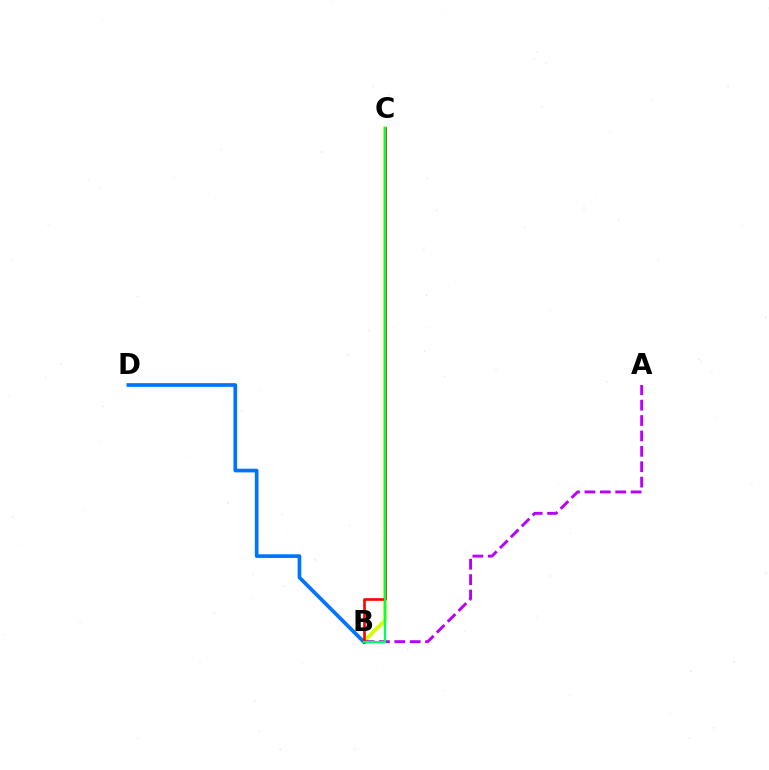{('B', 'C'): [{'color': '#d1ff00', 'line_style': 'solid', 'thickness': 2.68}, {'color': '#ff0000', 'line_style': 'solid', 'thickness': 1.92}, {'color': '#00ff5c', 'line_style': 'solid', 'thickness': 1.65}], ('B', 'D'): [{'color': '#0074ff', 'line_style': 'solid', 'thickness': 2.65}], ('A', 'B'): [{'color': '#b900ff', 'line_style': 'dashed', 'thickness': 2.09}]}